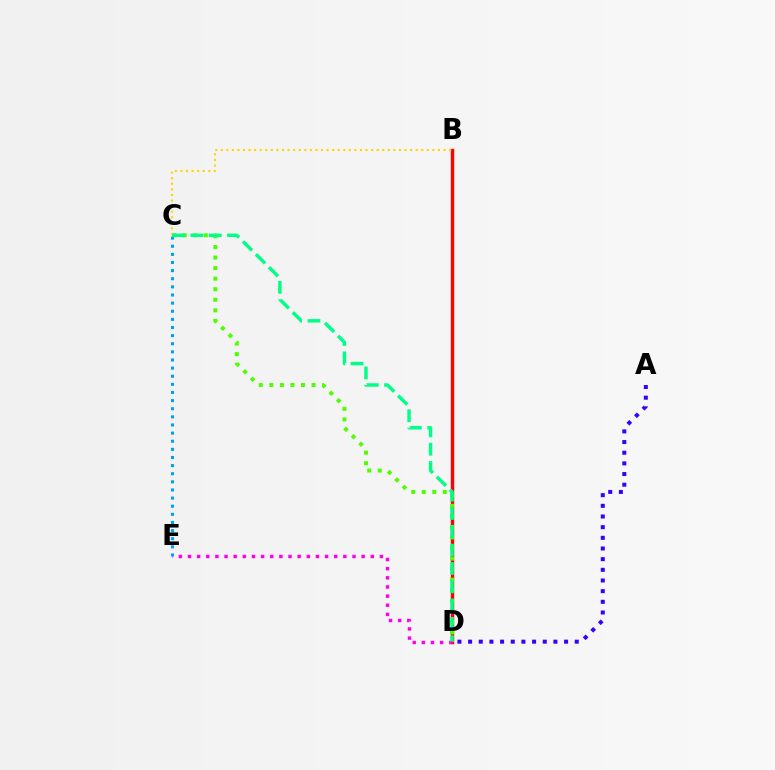{('C', 'E'): [{'color': '#009eff', 'line_style': 'dotted', 'thickness': 2.21}], ('B', 'D'): [{'color': '#ff0000', 'line_style': 'solid', 'thickness': 2.46}], ('C', 'D'): [{'color': '#4fff00', 'line_style': 'dotted', 'thickness': 2.87}, {'color': '#00ff86', 'line_style': 'dashed', 'thickness': 2.49}], ('B', 'C'): [{'color': '#ffd500', 'line_style': 'dotted', 'thickness': 1.51}], ('D', 'E'): [{'color': '#ff00ed', 'line_style': 'dotted', 'thickness': 2.48}], ('A', 'D'): [{'color': '#3700ff', 'line_style': 'dotted', 'thickness': 2.9}]}